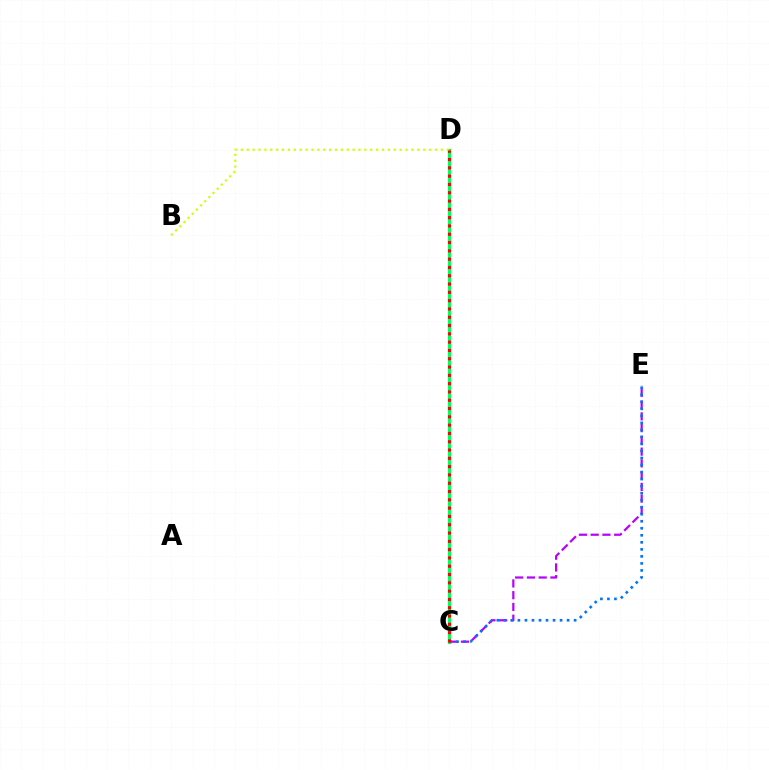{('C', 'E'): [{'color': '#b900ff', 'line_style': 'dashed', 'thickness': 1.6}, {'color': '#0074ff', 'line_style': 'dotted', 'thickness': 1.91}], ('C', 'D'): [{'color': '#00ff5c', 'line_style': 'solid', 'thickness': 2.27}, {'color': '#ff0000', 'line_style': 'dotted', 'thickness': 2.25}], ('B', 'D'): [{'color': '#d1ff00', 'line_style': 'dotted', 'thickness': 1.6}]}